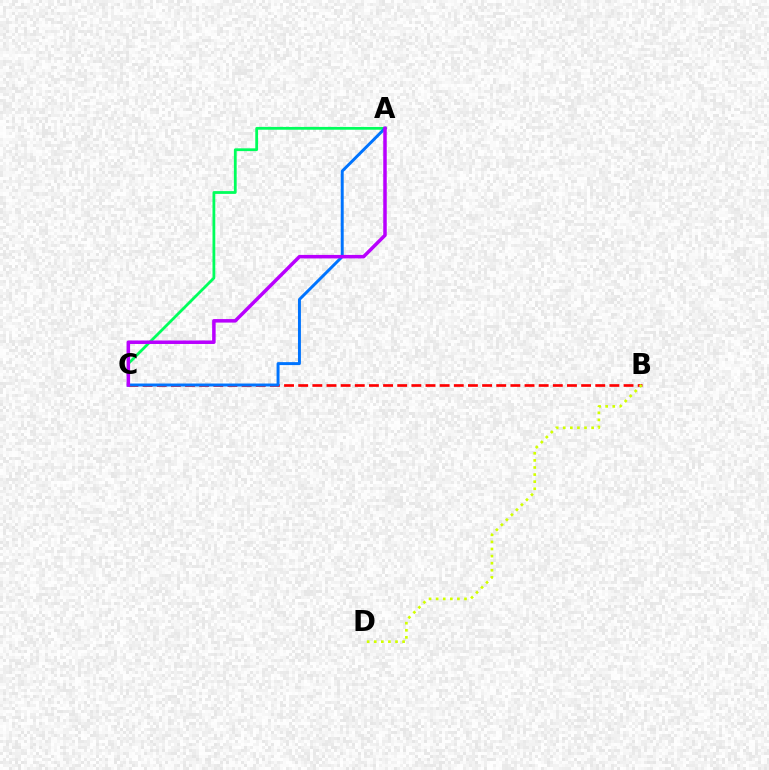{('B', 'C'): [{'color': '#ff0000', 'line_style': 'dashed', 'thickness': 1.92}], ('A', 'C'): [{'color': '#00ff5c', 'line_style': 'solid', 'thickness': 2.01}, {'color': '#0074ff', 'line_style': 'solid', 'thickness': 2.13}, {'color': '#b900ff', 'line_style': 'solid', 'thickness': 2.52}], ('B', 'D'): [{'color': '#d1ff00', 'line_style': 'dotted', 'thickness': 1.93}]}